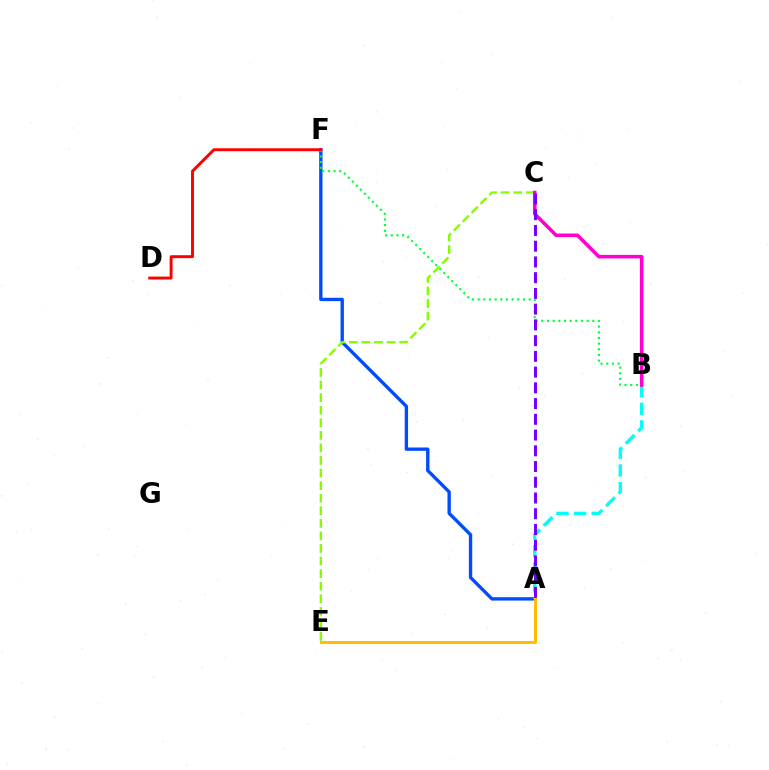{('A', 'F'): [{'color': '#004bff', 'line_style': 'solid', 'thickness': 2.41}], ('B', 'F'): [{'color': '#00ff39', 'line_style': 'dotted', 'thickness': 1.54}], ('A', 'B'): [{'color': '#00fff6', 'line_style': 'dashed', 'thickness': 2.4}], ('A', 'E'): [{'color': '#ffbd00', 'line_style': 'solid', 'thickness': 2.13}], ('D', 'F'): [{'color': '#ff0000', 'line_style': 'solid', 'thickness': 2.11}], ('C', 'E'): [{'color': '#84ff00', 'line_style': 'dashed', 'thickness': 1.71}], ('B', 'C'): [{'color': '#ff00cf', 'line_style': 'solid', 'thickness': 2.55}], ('A', 'C'): [{'color': '#7200ff', 'line_style': 'dashed', 'thickness': 2.14}]}